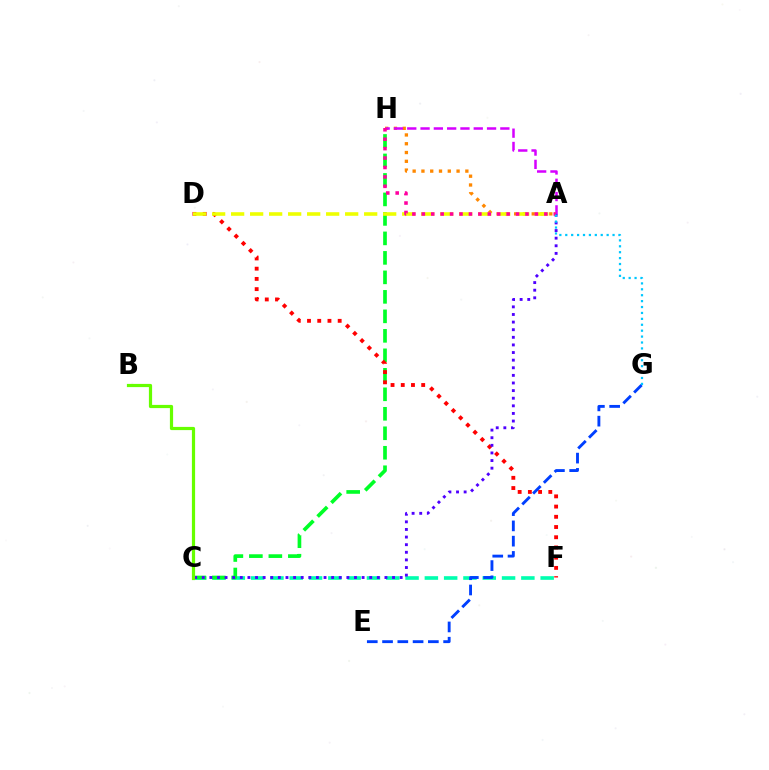{('A', 'H'): [{'color': '#ff8800', 'line_style': 'dotted', 'thickness': 2.39}, {'color': '#d600ff', 'line_style': 'dashed', 'thickness': 1.81}, {'color': '#ff00a0', 'line_style': 'dotted', 'thickness': 2.56}], ('C', 'F'): [{'color': '#00ffaf', 'line_style': 'dashed', 'thickness': 2.62}], ('C', 'H'): [{'color': '#00ff27', 'line_style': 'dashed', 'thickness': 2.65}], ('D', 'F'): [{'color': '#ff0000', 'line_style': 'dotted', 'thickness': 2.78}], ('A', 'C'): [{'color': '#4f00ff', 'line_style': 'dotted', 'thickness': 2.07}], ('A', 'D'): [{'color': '#eeff00', 'line_style': 'dashed', 'thickness': 2.58}], ('E', 'G'): [{'color': '#003fff', 'line_style': 'dashed', 'thickness': 2.07}], ('A', 'G'): [{'color': '#00c7ff', 'line_style': 'dotted', 'thickness': 1.61}], ('B', 'C'): [{'color': '#66ff00', 'line_style': 'solid', 'thickness': 2.3}]}